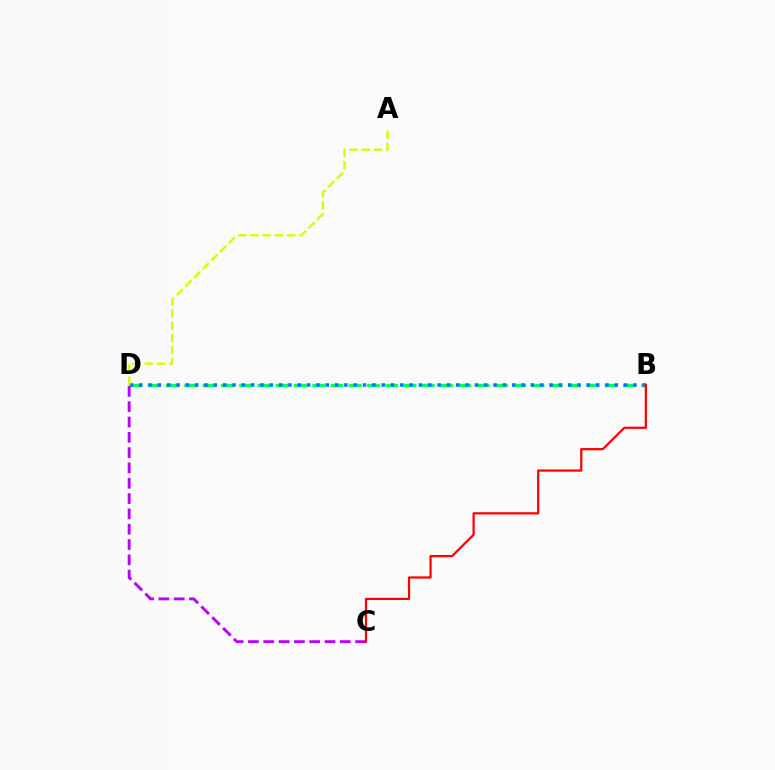{('B', 'D'): [{'color': '#00ff5c', 'line_style': 'dashed', 'thickness': 2.48}, {'color': '#0074ff', 'line_style': 'dotted', 'thickness': 2.53}], ('C', 'D'): [{'color': '#b900ff', 'line_style': 'dashed', 'thickness': 2.08}], ('B', 'C'): [{'color': '#ff0000', 'line_style': 'solid', 'thickness': 1.61}], ('A', 'D'): [{'color': '#d1ff00', 'line_style': 'dashed', 'thickness': 1.67}]}